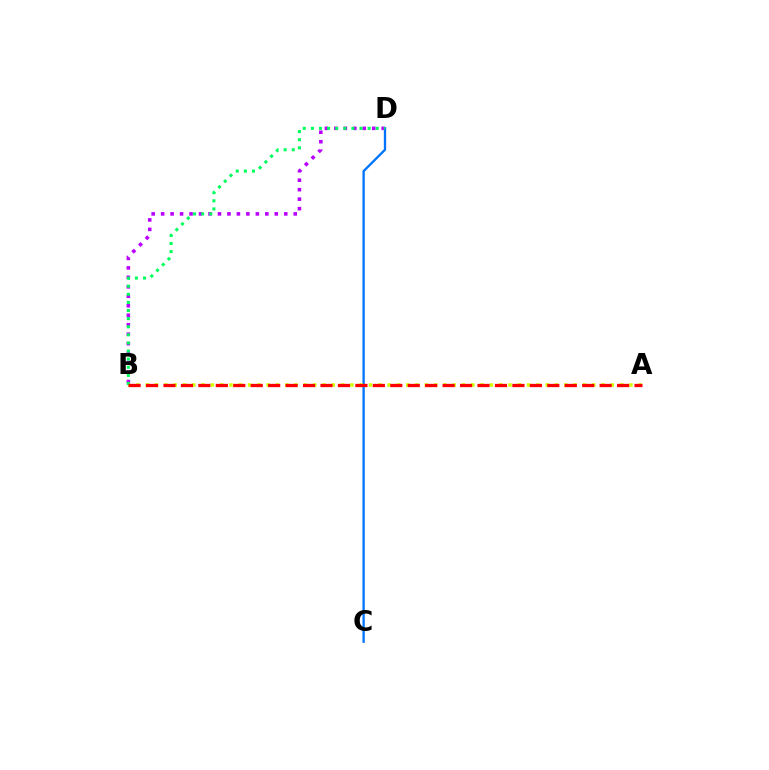{('C', 'D'): [{'color': '#0074ff', 'line_style': 'solid', 'thickness': 1.67}], ('B', 'D'): [{'color': '#b900ff', 'line_style': 'dotted', 'thickness': 2.57}, {'color': '#00ff5c', 'line_style': 'dotted', 'thickness': 2.2}], ('A', 'B'): [{'color': '#d1ff00', 'line_style': 'dotted', 'thickness': 2.53}, {'color': '#ff0000', 'line_style': 'dashed', 'thickness': 2.37}]}